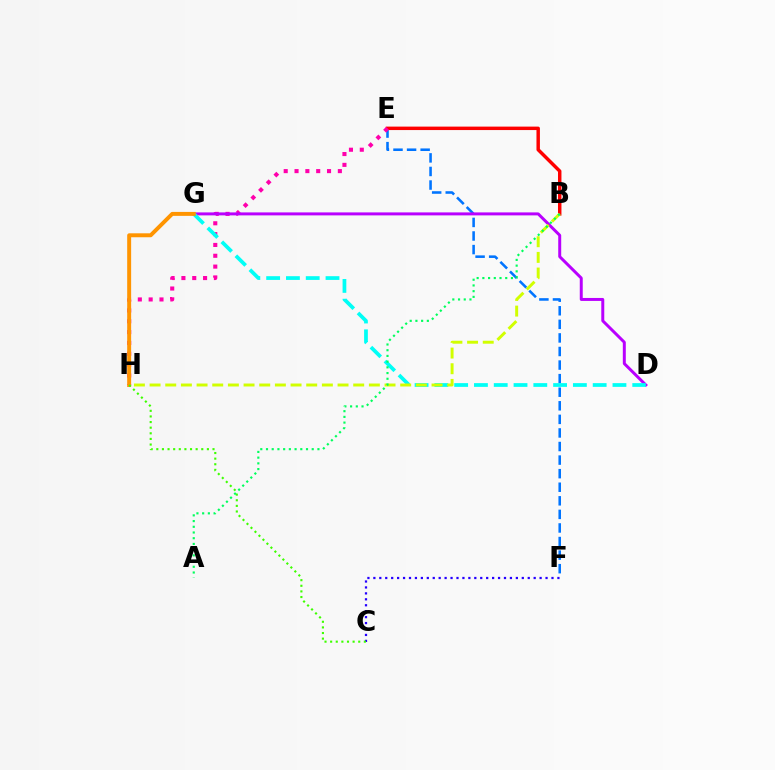{('E', 'F'): [{'color': '#0074ff', 'line_style': 'dashed', 'thickness': 1.84}], ('B', 'E'): [{'color': '#ff0000', 'line_style': 'solid', 'thickness': 2.48}], ('E', 'H'): [{'color': '#ff00ac', 'line_style': 'dotted', 'thickness': 2.94}], ('D', 'G'): [{'color': '#b900ff', 'line_style': 'solid', 'thickness': 2.14}, {'color': '#00fff6', 'line_style': 'dashed', 'thickness': 2.69}], ('G', 'H'): [{'color': '#ff9400', 'line_style': 'solid', 'thickness': 2.84}], ('C', 'F'): [{'color': '#2500ff', 'line_style': 'dotted', 'thickness': 1.61}], ('B', 'H'): [{'color': '#d1ff00', 'line_style': 'dashed', 'thickness': 2.13}], ('C', 'H'): [{'color': '#3dff00', 'line_style': 'dotted', 'thickness': 1.53}], ('A', 'B'): [{'color': '#00ff5c', 'line_style': 'dotted', 'thickness': 1.55}]}